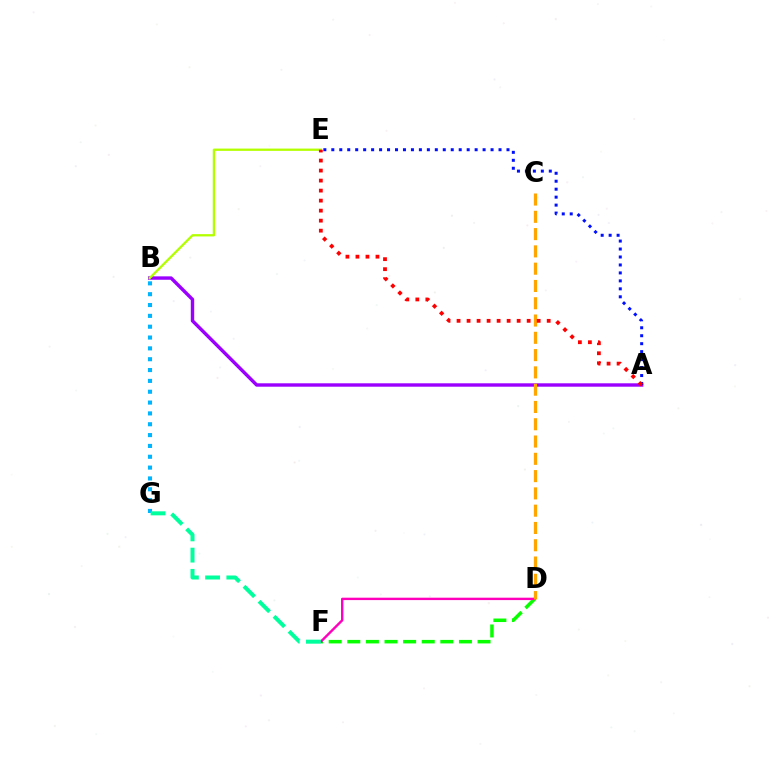{('D', 'F'): [{'color': '#08ff00', 'line_style': 'dashed', 'thickness': 2.53}, {'color': '#ff00bd', 'line_style': 'solid', 'thickness': 1.73}], ('A', 'B'): [{'color': '#9b00ff', 'line_style': 'solid', 'thickness': 2.45}], ('B', 'E'): [{'color': '#b3ff00', 'line_style': 'solid', 'thickness': 1.66}], ('C', 'D'): [{'color': '#ffa500', 'line_style': 'dashed', 'thickness': 2.35}], ('A', 'E'): [{'color': '#0010ff', 'line_style': 'dotted', 'thickness': 2.16}, {'color': '#ff0000', 'line_style': 'dotted', 'thickness': 2.72}], ('B', 'G'): [{'color': '#00b5ff', 'line_style': 'dotted', 'thickness': 2.94}], ('F', 'G'): [{'color': '#00ff9d', 'line_style': 'dashed', 'thickness': 2.88}]}